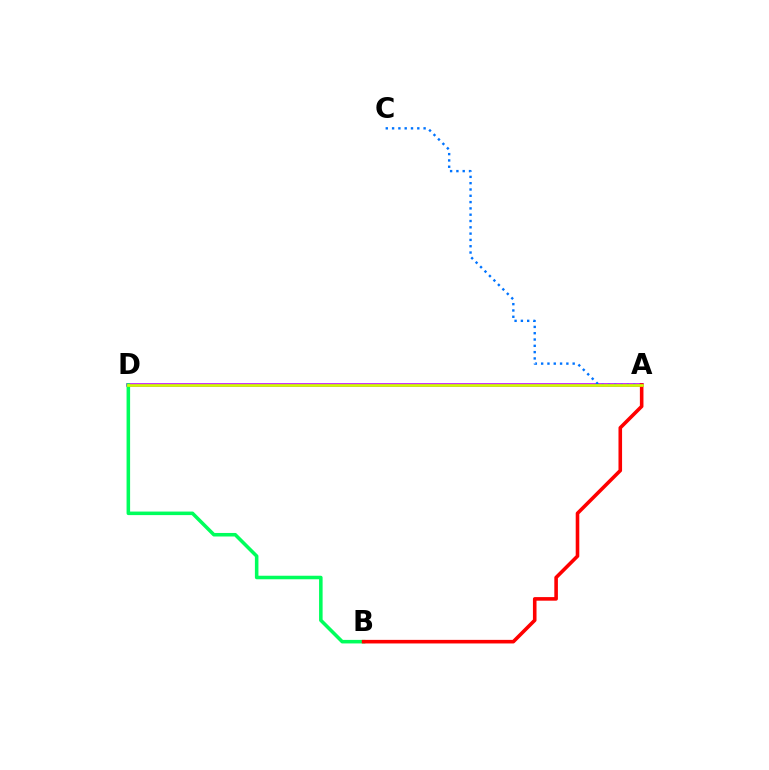{('A', 'D'): [{'color': '#b900ff', 'line_style': 'solid', 'thickness': 2.57}, {'color': '#d1ff00', 'line_style': 'solid', 'thickness': 1.93}], ('A', 'C'): [{'color': '#0074ff', 'line_style': 'dotted', 'thickness': 1.71}], ('B', 'D'): [{'color': '#00ff5c', 'line_style': 'solid', 'thickness': 2.55}], ('A', 'B'): [{'color': '#ff0000', 'line_style': 'solid', 'thickness': 2.58}]}